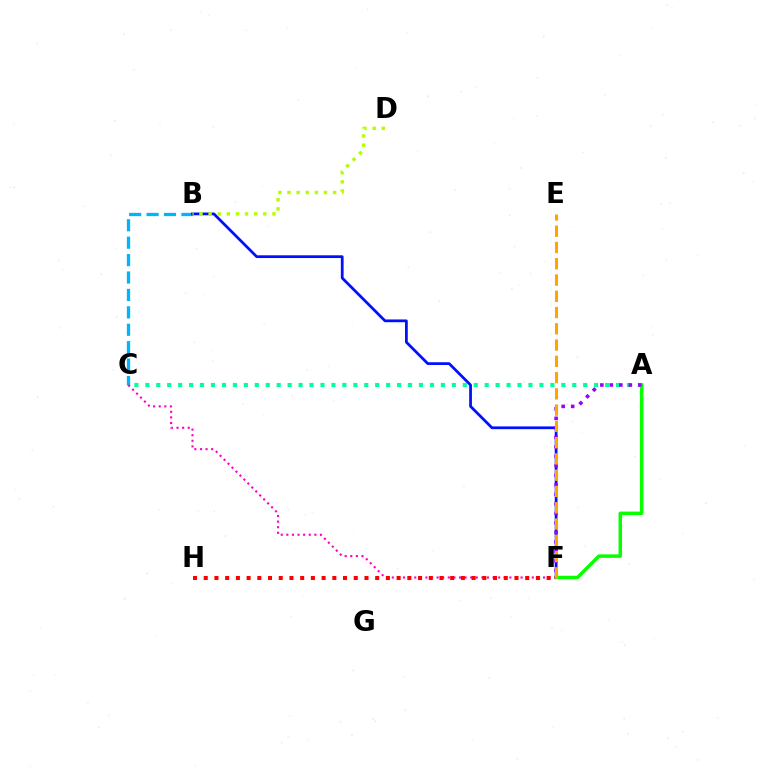{('B', 'C'): [{'color': '#00b5ff', 'line_style': 'dashed', 'thickness': 2.37}], ('B', 'F'): [{'color': '#0010ff', 'line_style': 'solid', 'thickness': 1.99}], ('A', 'F'): [{'color': '#08ff00', 'line_style': 'solid', 'thickness': 2.51}, {'color': '#9b00ff', 'line_style': 'dotted', 'thickness': 2.58}], ('A', 'C'): [{'color': '#00ff9d', 'line_style': 'dotted', 'thickness': 2.97}], ('C', 'F'): [{'color': '#ff00bd', 'line_style': 'dotted', 'thickness': 1.52}], ('E', 'F'): [{'color': '#ffa500', 'line_style': 'dashed', 'thickness': 2.21}], ('F', 'H'): [{'color': '#ff0000', 'line_style': 'dotted', 'thickness': 2.91}], ('B', 'D'): [{'color': '#b3ff00', 'line_style': 'dotted', 'thickness': 2.48}]}